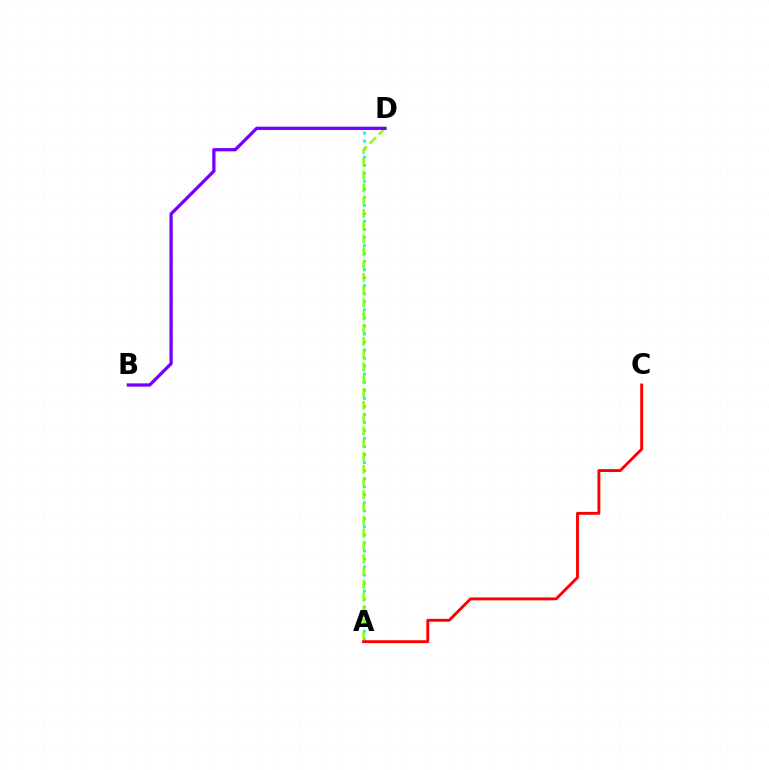{('A', 'D'): [{'color': '#00fff6', 'line_style': 'dotted', 'thickness': 2.18}, {'color': '#84ff00', 'line_style': 'dashed', 'thickness': 1.74}], ('B', 'D'): [{'color': '#7200ff', 'line_style': 'solid', 'thickness': 2.35}], ('A', 'C'): [{'color': '#ff0000', 'line_style': 'solid', 'thickness': 2.07}]}